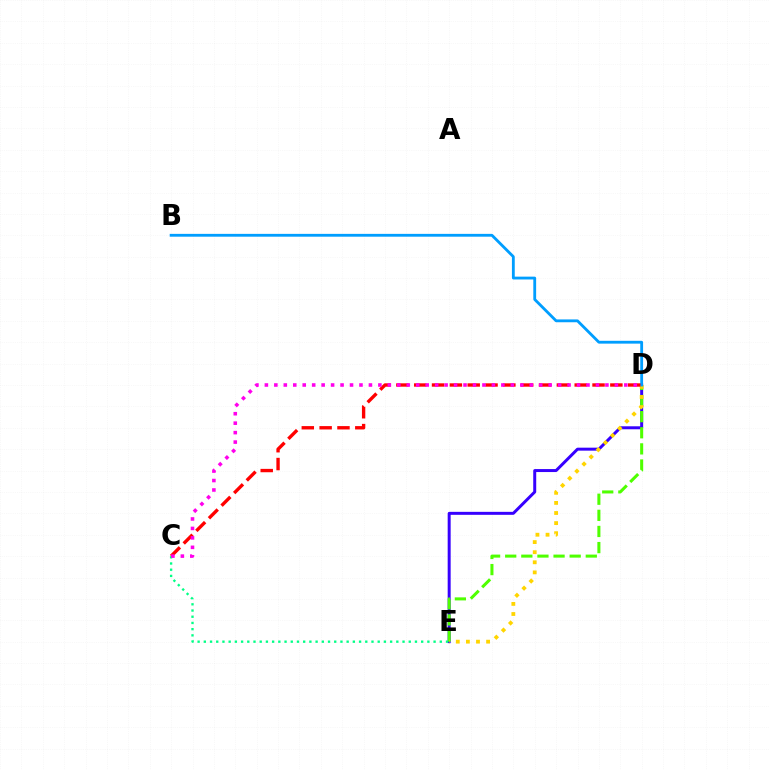{('D', 'E'): [{'color': '#3700ff', 'line_style': 'solid', 'thickness': 2.15}, {'color': '#4fff00', 'line_style': 'dashed', 'thickness': 2.19}, {'color': '#ffd500', 'line_style': 'dotted', 'thickness': 2.74}], ('B', 'D'): [{'color': '#009eff', 'line_style': 'solid', 'thickness': 2.03}], ('C', 'E'): [{'color': '#00ff86', 'line_style': 'dotted', 'thickness': 1.69}], ('C', 'D'): [{'color': '#ff0000', 'line_style': 'dashed', 'thickness': 2.42}, {'color': '#ff00ed', 'line_style': 'dotted', 'thickness': 2.57}]}